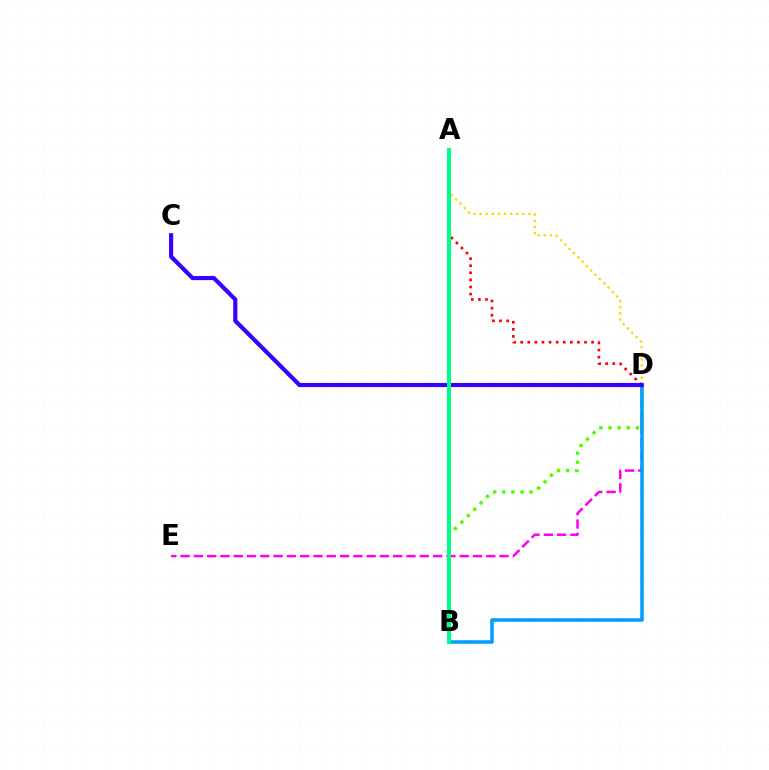{('D', 'E'): [{'color': '#ff00ed', 'line_style': 'dashed', 'thickness': 1.81}], ('B', 'D'): [{'color': '#4fff00', 'line_style': 'dotted', 'thickness': 2.47}, {'color': '#009eff', 'line_style': 'solid', 'thickness': 2.56}], ('A', 'D'): [{'color': '#ffd500', 'line_style': 'dotted', 'thickness': 1.66}, {'color': '#ff0000', 'line_style': 'dotted', 'thickness': 1.93}], ('C', 'D'): [{'color': '#3700ff', 'line_style': 'solid', 'thickness': 3.0}], ('A', 'B'): [{'color': '#00ff86', 'line_style': 'solid', 'thickness': 2.91}]}